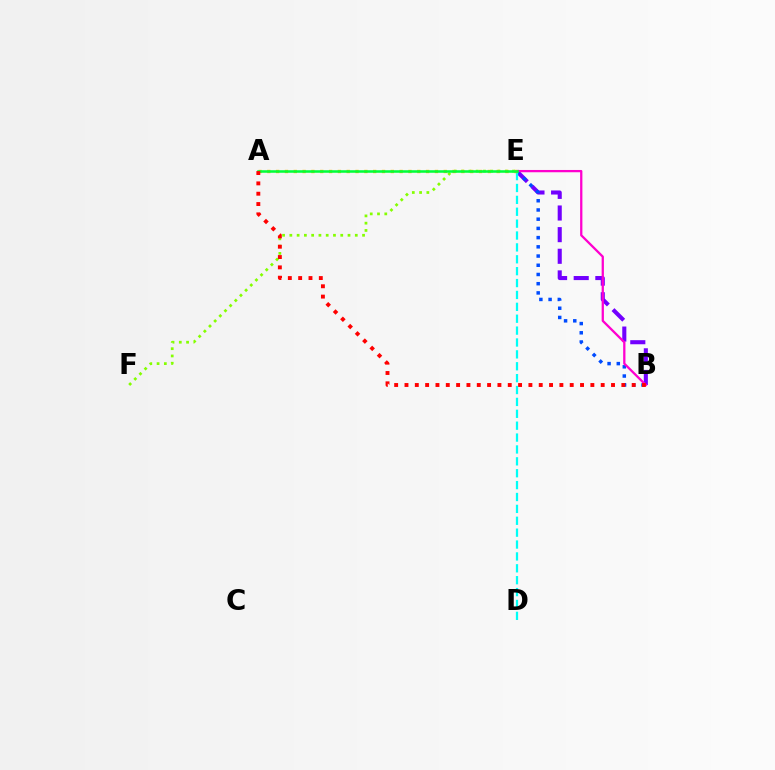{('B', 'E'): [{'color': '#7200ff', 'line_style': 'dashed', 'thickness': 2.94}, {'color': '#004bff', 'line_style': 'dotted', 'thickness': 2.5}, {'color': '#ff00cf', 'line_style': 'solid', 'thickness': 1.64}], ('E', 'F'): [{'color': '#84ff00', 'line_style': 'dotted', 'thickness': 1.98}], ('D', 'E'): [{'color': '#00fff6', 'line_style': 'dashed', 'thickness': 1.61}], ('A', 'E'): [{'color': '#ffbd00', 'line_style': 'dotted', 'thickness': 2.4}, {'color': '#00ff39', 'line_style': 'solid', 'thickness': 1.83}], ('A', 'B'): [{'color': '#ff0000', 'line_style': 'dotted', 'thickness': 2.81}]}